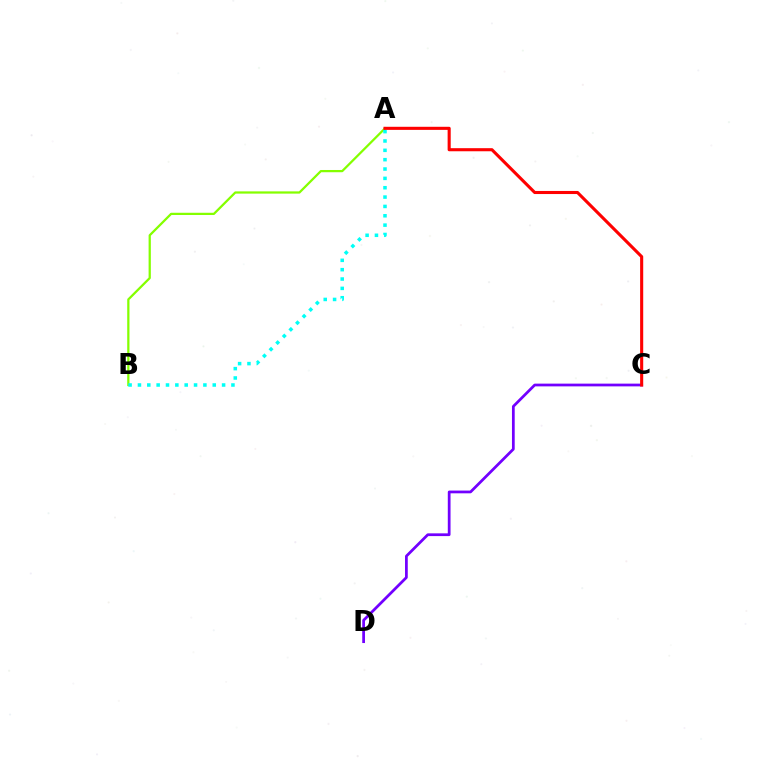{('A', 'B'): [{'color': '#84ff00', 'line_style': 'solid', 'thickness': 1.62}, {'color': '#00fff6', 'line_style': 'dotted', 'thickness': 2.54}], ('C', 'D'): [{'color': '#7200ff', 'line_style': 'solid', 'thickness': 1.98}], ('A', 'C'): [{'color': '#ff0000', 'line_style': 'solid', 'thickness': 2.22}]}